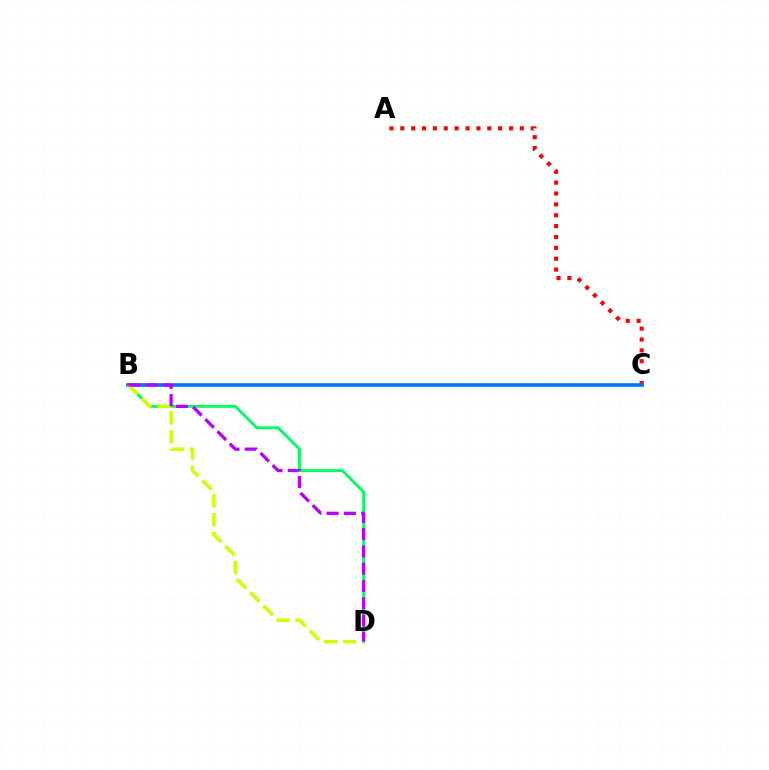{('B', 'D'): [{'color': '#00ff5c', 'line_style': 'solid', 'thickness': 2.06}, {'color': '#d1ff00', 'line_style': 'dashed', 'thickness': 2.56}, {'color': '#b900ff', 'line_style': 'dashed', 'thickness': 2.35}], ('A', 'C'): [{'color': '#ff0000', 'line_style': 'dotted', 'thickness': 2.95}], ('B', 'C'): [{'color': '#0074ff', 'line_style': 'solid', 'thickness': 2.61}]}